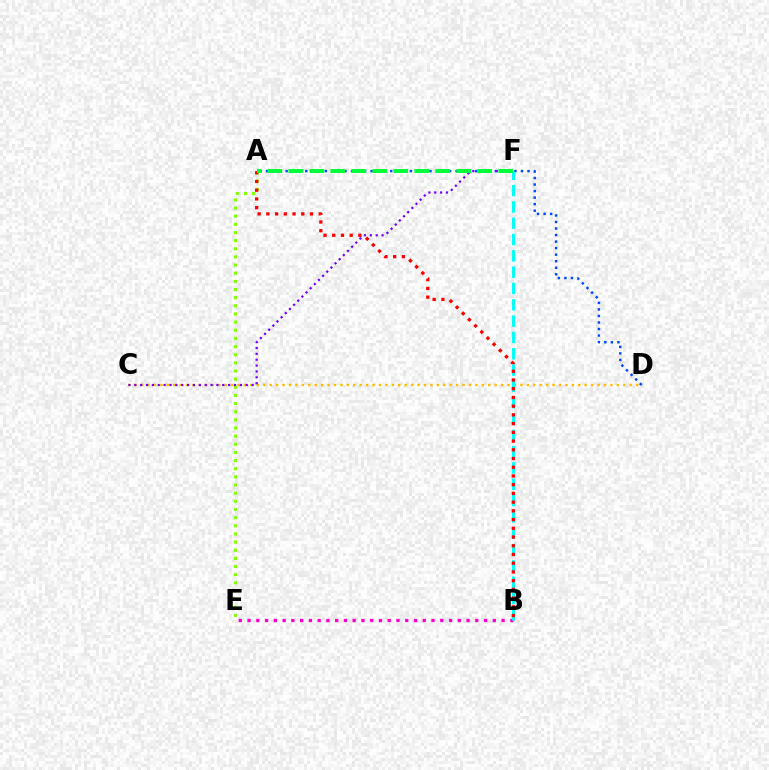{('A', 'E'): [{'color': '#84ff00', 'line_style': 'dotted', 'thickness': 2.21}], ('A', 'D'): [{'color': '#004bff', 'line_style': 'dotted', 'thickness': 1.78}], ('B', 'E'): [{'color': '#ff00cf', 'line_style': 'dotted', 'thickness': 2.38}], ('C', 'D'): [{'color': '#ffbd00', 'line_style': 'dotted', 'thickness': 1.75}], ('B', 'F'): [{'color': '#00fff6', 'line_style': 'dashed', 'thickness': 2.22}], ('C', 'F'): [{'color': '#7200ff', 'line_style': 'dotted', 'thickness': 1.59}], ('A', 'B'): [{'color': '#ff0000', 'line_style': 'dotted', 'thickness': 2.37}], ('A', 'F'): [{'color': '#00ff39', 'line_style': 'dashed', 'thickness': 2.85}]}